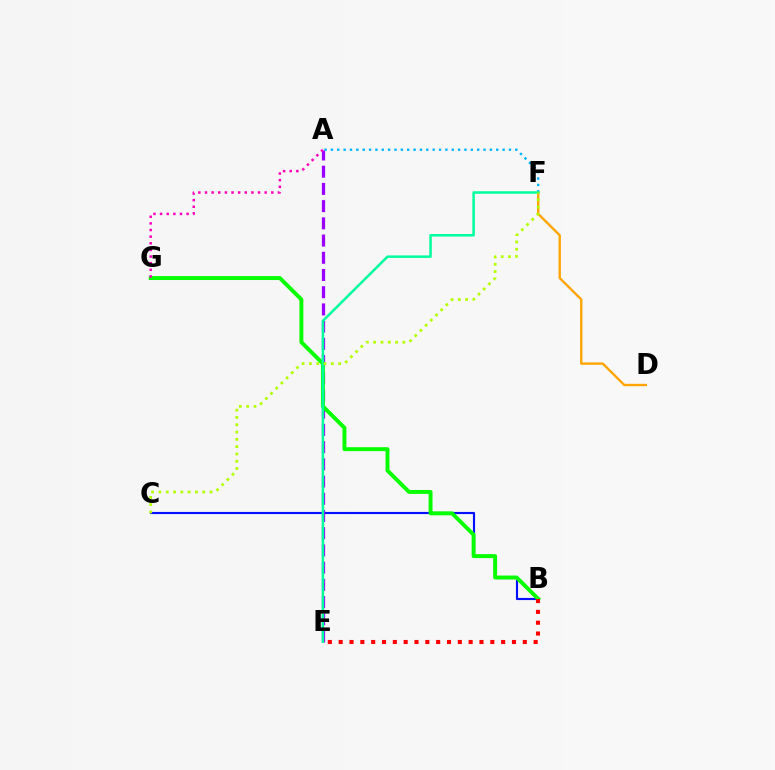{('B', 'C'): [{'color': '#0010ff', 'line_style': 'solid', 'thickness': 1.54}], ('A', 'E'): [{'color': '#9b00ff', 'line_style': 'dashed', 'thickness': 2.34}], ('B', 'G'): [{'color': '#08ff00', 'line_style': 'solid', 'thickness': 2.83}], ('A', 'F'): [{'color': '#00b5ff', 'line_style': 'dotted', 'thickness': 1.73}], ('A', 'G'): [{'color': '#ff00bd', 'line_style': 'dotted', 'thickness': 1.8}], ('B', 'E'): [{'color': '#ff0000', 'line_style': 'dotted', 'thickness': 2.94}], ('D', 'F'): [{'color': '#ffa500', 'line_style': 'solid', 'thickness': 1.7}], ('E', 'F'): [{'color': '#00ff9d', 'line_style': 'solid', 'thickness': 1.82}], ('C', 'F'): [{'color': '#b3ff00', 'line_style': 'dotted', 'thickness': 1.99}]}